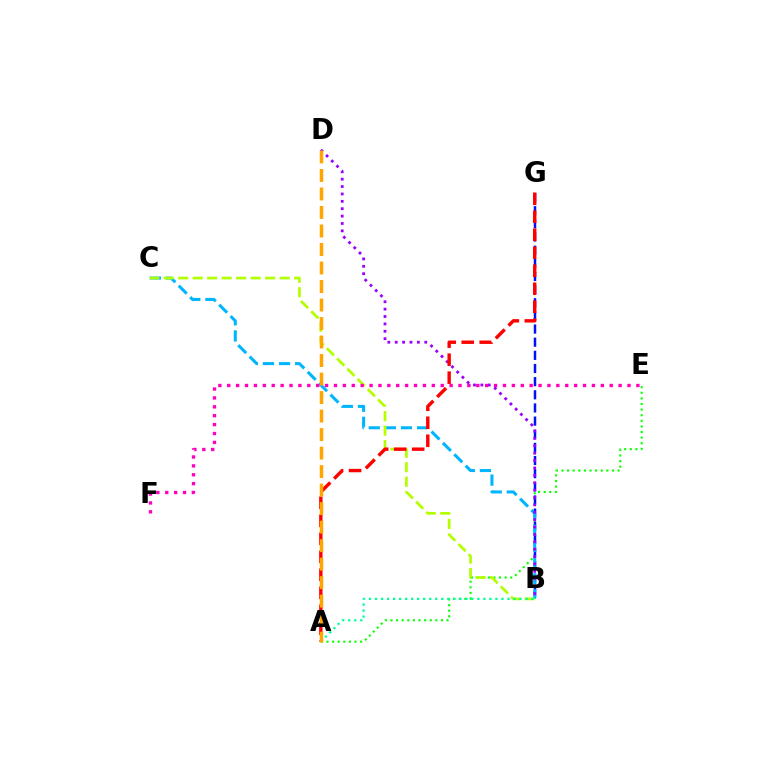{('A', 'E'): [{'color': '#08ff00', 'line_style': 'dotted', 'thickness': 1.52}], ('B', 'G'): [{'color': '#0010ff', 'line_style': 'dashed', 'thickness': 1.79}], ('B', 'C'): [{'color': '#00b5ff', 'line_style': 'dashed', 'thickness': 2.19}, {'color': '#b3ff00', 'line_style': 'dashed', 'thickness': 1.97}], ('E', 'F'): [{'color': '#ff00bd', 'line_style': 'dotted', 'thickness': 2.42}], ('B', 'D'): [{'color': '#9b00ff', 'line_style': 'dotted', 'thickness': 2.01}], ('A', 'B'): [{'color': '#00ff9d', 'line_style': 'dotted', 'thickness': 1.64}], ('A', 'G'): [{'color': '#ff0000', 'line_style': 'dashed', 'thickness': 2.44}], ('A', 'D'): [{'color': '#ffa500', 'line_style': 'dashed', 'thickness': 2.51}]}